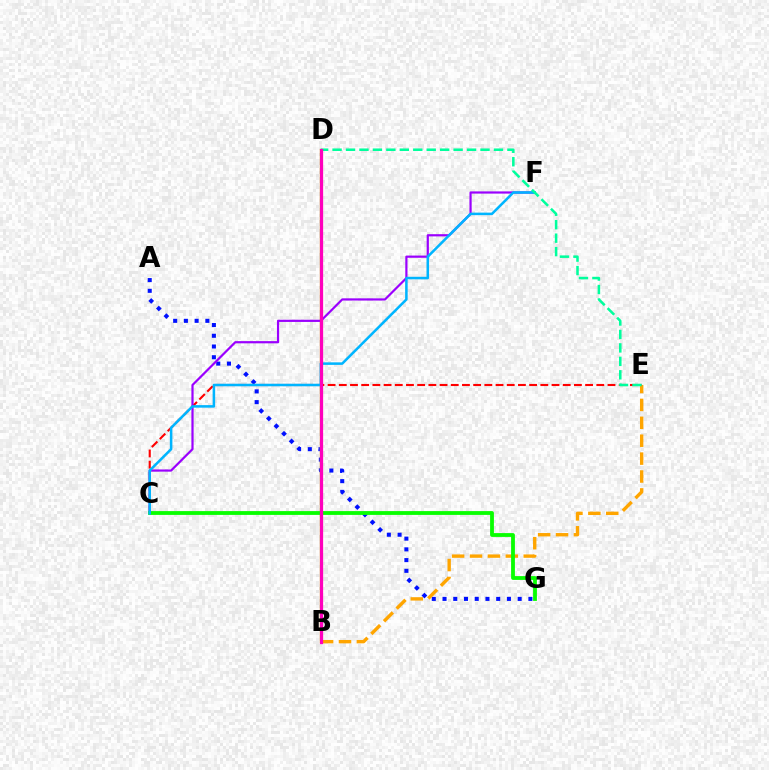{('A', 'G'): [{'color': '#0010ff', 'line_style': 'dotted', 'thickness': 2.92}], ('B', 'E'): [{'color': '#ffa500', 'line_style': 'dashed', 'thickness': 2.43}], ('C', 'E'): [{'color': '#ff0000', 'line_style': 'dashed', 'thickness': 1.52}], ('B', 'D'): [{'color': '#b3ff00', 'line_style': 'solid', 'thickness': 1.68}, {'color': '#ff00bd', 'line_style': 'solid', 'thickness': 2.34}], ('C', 'F'): [{'color': '#9b00ff', 'line_style': 'solid', 'thickness': 1.59}, {'color': '#00b5ff', 'line_style': 'solid', 'thickness': 1.83}], ('C', 'G'): [{'color': '#08ff00', 'line_style': 'solid', 'thickness': 2.74}], ('D', 'E'): [{'color': '#00ff9d', 'line_style': 'dashed', 'thickness': 1.83}]}